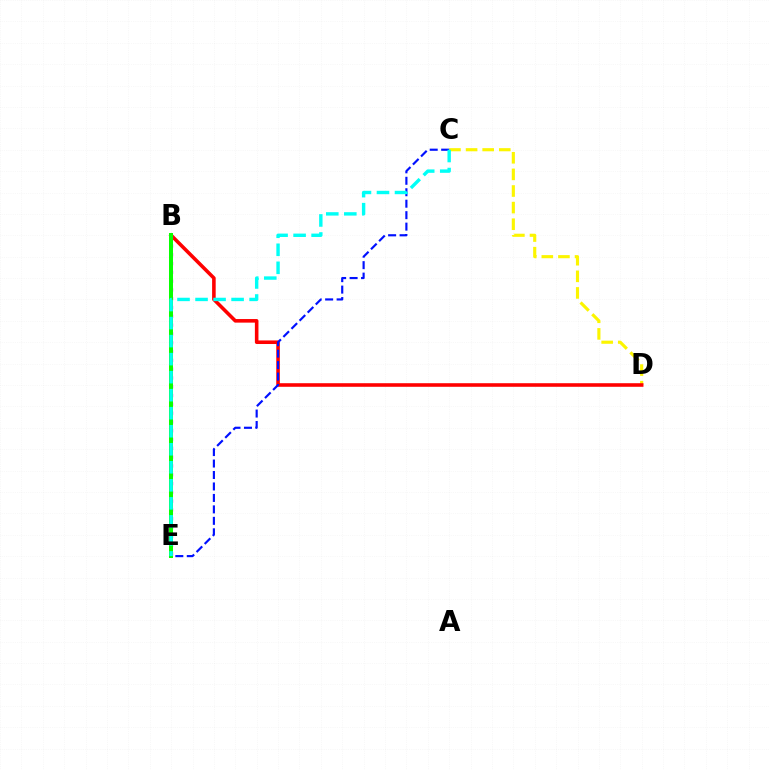{('C', 'D'): [{'color': '#fcf500', 'line_style': 'dashed', 'thickness': 2.26}], ('B', 'D'): [{'color': '#ff0000', 'line_style': 'solid', 'thickness': 2.58}], ('B', 'E'): [{'color': '#ee00ff', 'line_style': 'dotted', 'thickness': 2.39}, {'color': '#08ff00', 'line_style': 'solid', 'thickness': 2.87}], ('C', 'E'): [{'color': '#0010ff', 'line_style': 'dashed', 'thickness': 1.56}, {'color': '#00fff6', 'line_style': 'dashed', 'thickness': 2.45}]}